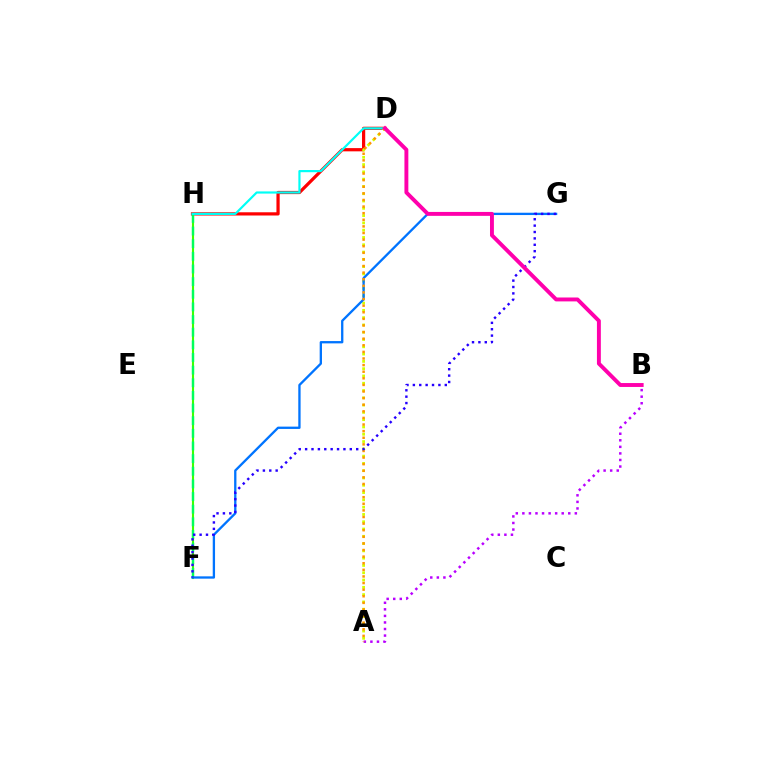{('D', 'H'): [{'color': '#ff0000', 'line_style': 'solid', 'thickness': 2.32}, {'color': '#00fff6', 'line_style': 'solid', 'thickness': 1.57}], ('F', 'H'): [{'color': '#3dff00', 'line_style': 'solid', 'thickness': 1.52}, {'color': '#00ff5c', 'line_style': 'dashed', 'thickness': 1.72}], ('A', 'D'): [{'color': '#d1ff00', 'line_style': 'dotted', 'thickness': 1.98}, {'color': '#ff9400', 'line_style': 'dotted', 'thickness': 1.79}], ('A', 'B'): [{'color': '#b900ff', 'line_style': 'dotted', 'thickness': 1.78}], ('F', 'G'): [{'color': '#0074ff', 'line_style': 'solid', 'thickness': 1.67}, {'color': '#2500ff', 'line_style': 'dotted', 'thickness': 1.73}], ('B', 'D'): [{'color': '#ff00ac', 'line_style': 'solid', 'thickness': 2.81}]}